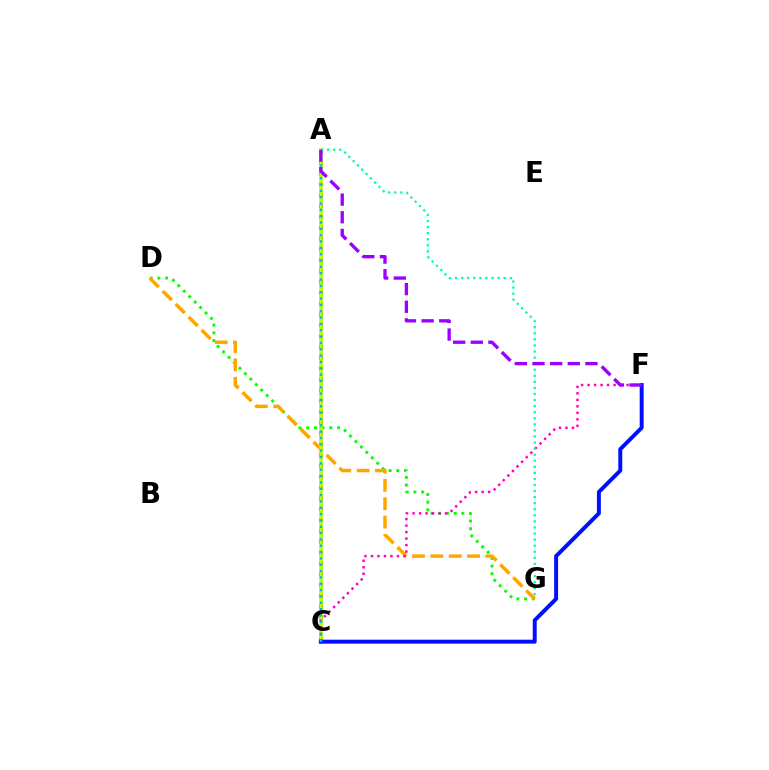{('D', 'G'): [{'color': '#08ff00', 'line_style': 'dotted', 'thickness': 2.09}, {'color': '#ffa500', 'line_style': 'dashed', 'thickness': 2.49}], ('A', 'C'): [{'color': '#ff0000', 'line_style': 'dotted', 'thickness': 2.94}, {'color': '#b3ff00', 'line_style': 'solid', 'thickness': 2.56}, {'color': '#00b5ff', 'line_style': 'dotted', 'thickness': 1.72}], ('C', 'F'): [{'color': '#0010ff', 'line_style': 'solid', 'thickness': 2.85}, {'color': '#ff00bd', 'line_style': 'dotted', 'thickness': 1.76}], ('A', 'G'): [{'color': '#00ff9d', 'line_style': 'dotted', 'thickness': 1.65}], ('A', 'F'): [{'color': '#9b00ff', 'line_style': 'dashed', 'thickness': 2.4}]}